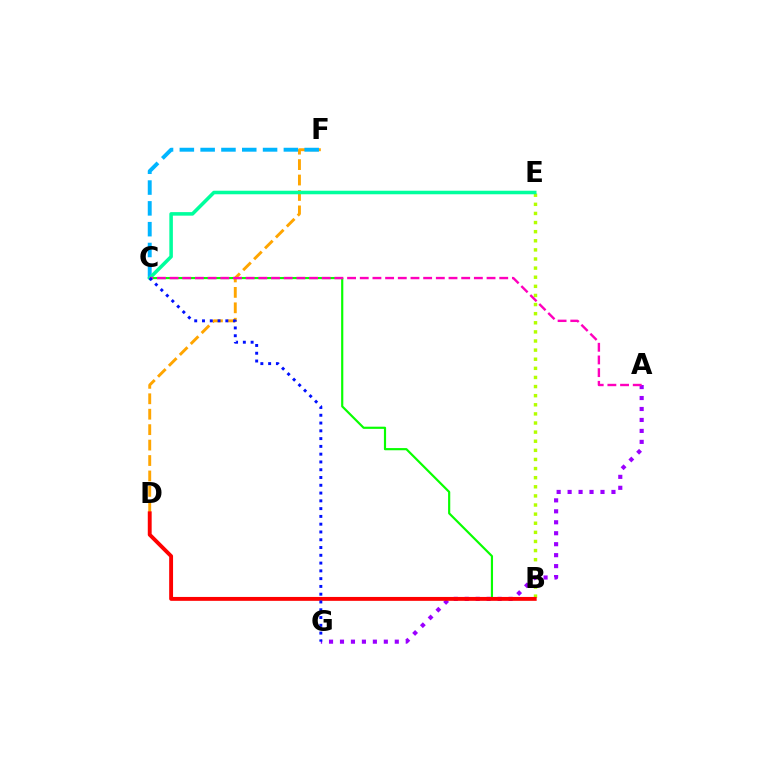{('D', 'F'): [{'color': '#ffa500', 'line_style': 'dashed', 'thickness': 2.1}], ('B', 'C'): [{'color': '#08ff00', 'line_style': 'solid', 'thickness': 1.56}], ('B', 'E'): [{'color': '#b3ff00', 'line_style': 'dotted', 'thickness': 2.48}], ('A', 'G'): [{'color': '#9b00ff', 'line_style': 'dotted', 'thickness': 2.98}], ('C', 'F'): [{'color': '#00b5ff', 'line_style': 'dashed', 'thickness': 2.83}], ('C', 'E'): [{'color': '#00ff9d', 'line_style': 'solid', 'thickness': 2.55}], ('A', 'C'): [{'color': '#ff00bd', 'line_style': 'dashed', 'thickness': 1.72}], ('B', 'D'): [{'color': '#ff0000', 'line_style': 'solid', 'thickness': 2.8}], ('C', 'G'): [{'color': '#0010ff', 'line_style': 'dotted', 'thickness': 2.11}]}